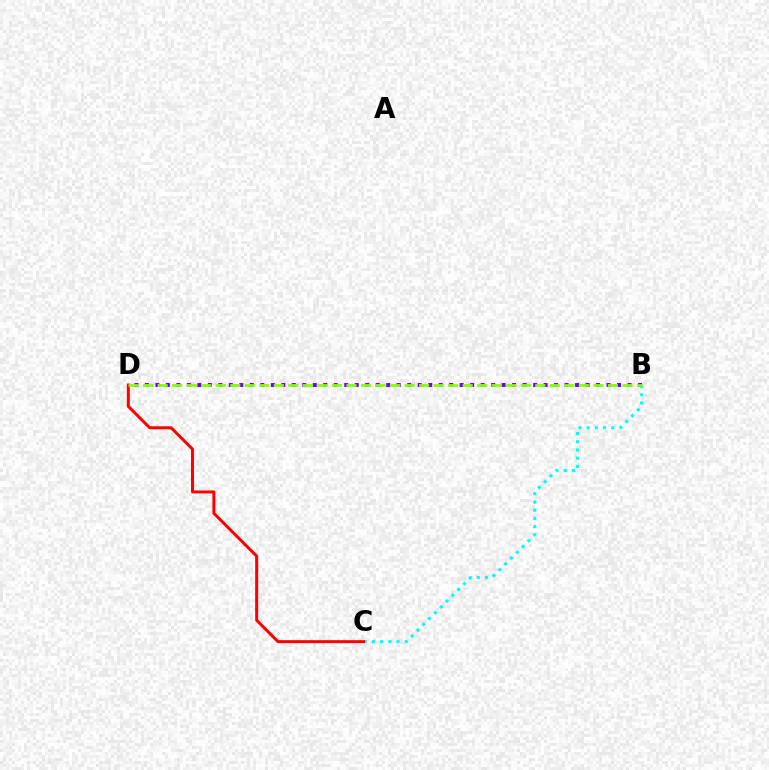{('B', 'D'): [{'color': '#7200ff', 'line_style': 'dotted', 'thickness': 2.85}, {'color': '#84ff00', 'line_style': 'dashed', 'thickness': 1.97}], ('B', 'C'): [{'color': '#00fff6', 'line_style': 'dotted', 'thickness': 2.23}], ('C', 'D'): [{'color': '#ff0000', 'line_style': 'solid', 'thickness': 2.16}]}